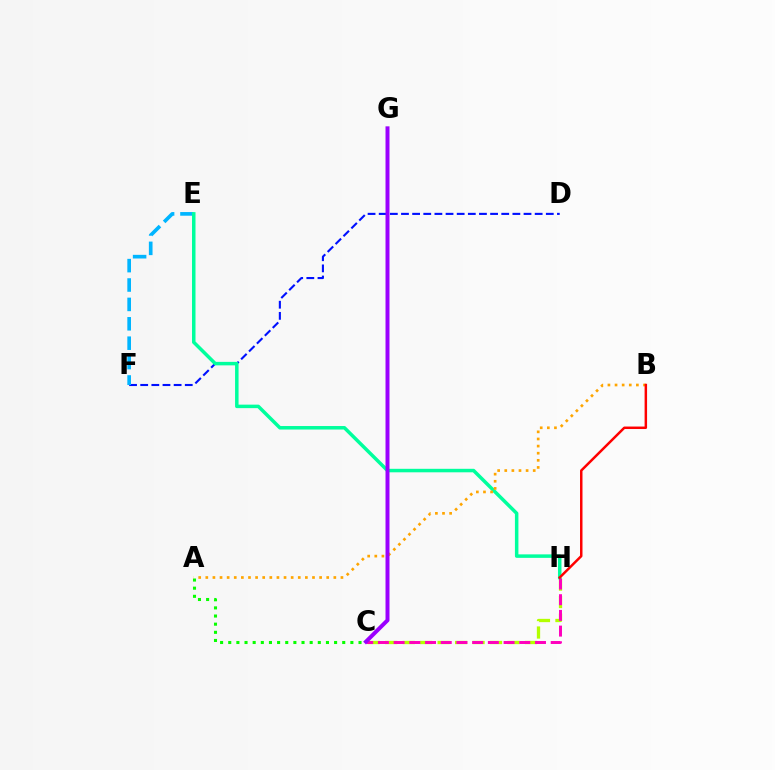{('D', 'F'): [{'color': '#0010ff', 'line_style': 'dashed', 'thickness': 1.51}], ('E', 'F'): [{'color': '#00b5ff', 'line_style': 'dashed', 'thickness': 2.63}], ('A', 'C'): [{'color': '#08ff00', 'line_style': 'dotted', 'thickness': 2.21}], ('C', 'H'): [{'color': '#b3ff00', 'line_style': 'dashed', 'thickness': 2.37}, {'color': '#ff00bd', 'line_style': 'dashed', 'thickness': 2.13}], ('E', 'H'): [{'color': '#00ff9d', 'line_style': 'solid', 'thickness': 2.52}], ('A', 'B'): [{'color': '#ffa500', 'line_style': 'dotted', 'thickness': 1.93}], ('B', 'H'): [{'color': '#ff0000', 'line_style': 'solid', 'thickness': 1.79}], ('C', 'G'): [{'color': '#9b00ff', 'line_style': 'solid', 'thickness': 2.86}]}